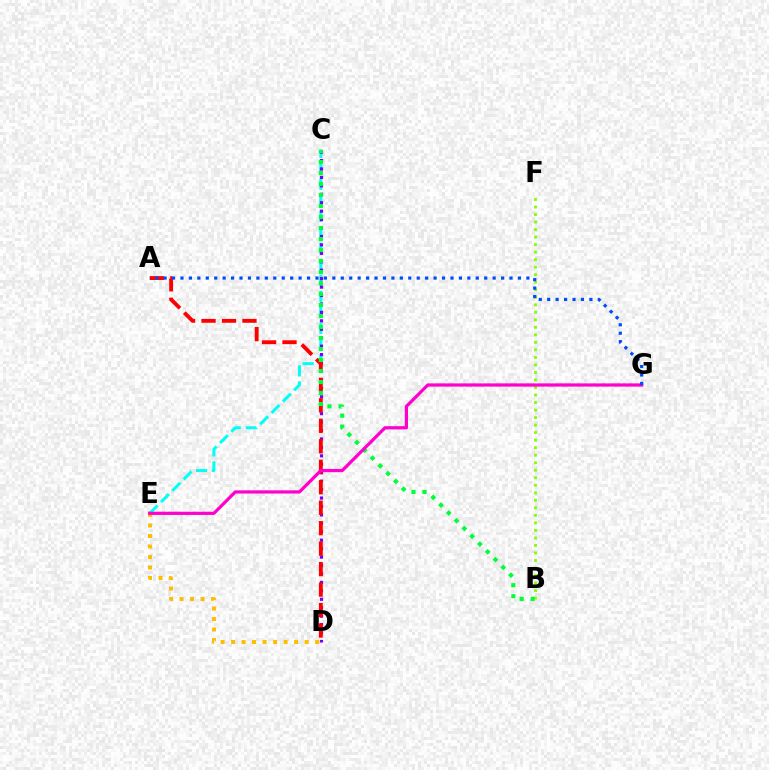{('D', 'E'): [{'color': '#ffbd00', 'line_style': 'dotted', 'thickness': 2.85}], ('C', 'E'): [{'color': '#00fff6', 'line_style': 'dashed', 'thickness': 2.17}], ('C', 'D'): [{'color': '#7200ff', 'line_style': 'dotted', 'thickness': 2.29}], ('A', 'D'): [{'color': '#ff0000', 'line_style': 'dashed', 'thickness': 2.78}], ('B', 'F'): [{'color': '#84ff00', 'line_style': 'dotted', 'thickness': 2.04}], ('B', 'C'): [{'color': '#00ff39', 'line_style': 'dotted', 'thickness': 2.99}], ('E', 'G'): [{'color': '#ff00cf', 'line_style': 'solid', 'thickness': 2.32}], ('A', 'G'): [{'color': '#004bff', 'line_style': 'dotted', 'thickness': 2.29}]}